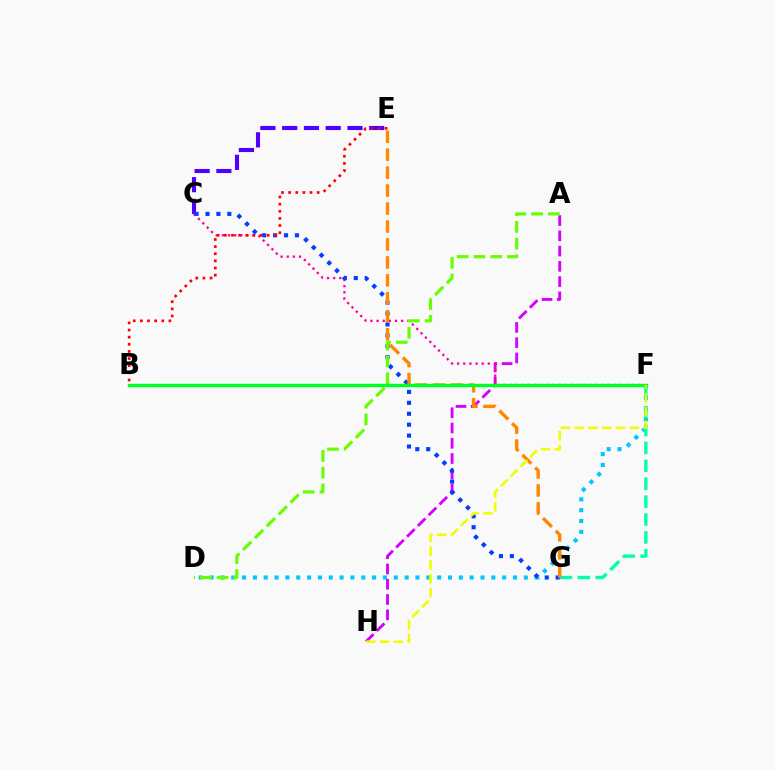{('C', 'E'): [{'color': '#4f00ff', 'line_style': 'dashed', 'thickness': 2.96}], ('D', 'F'): [{'color': '#00c7ff', 'line_style': 'dotted', 'thickness': 2.94}], ('A', 'H'): [{'color': '#d600ff', 'line_style': 'dashed', 'thickness': 2.07}], ('C', 'F'): [{'color': '#ff00a0', 'line_style': 'dotted', 'thickness': 1.67}], ('C', 'G'): [{'color': '#003fff', 'line_style': 'dotted', 'thickness': 2.97}], ('F', 'G'): [{'color': '#00ffaf', 'line_style': 'dashed', 'thickness': 2.43}], ('E', 'G'): [{'color': '#ff8800', 'line_style': 'dashed', 'thickness': 2.44}], ('A', 'D'): [{'color': '#66ff00', 'line_style': 'dashed', 'thickness': 2.27}], ('B', 'E'): [{'color': '#ff0000', 'line_style': 'dotted', 'thickness': 1.94}], ('B', 'F'): [{'color': '#00ff27', 'line_style': 'solid', 'thickness': 2.45}], ('F', 'H'): [{'color': '#eeff00', 'line_style': 'dashed', 'thickness': 1.87}]}